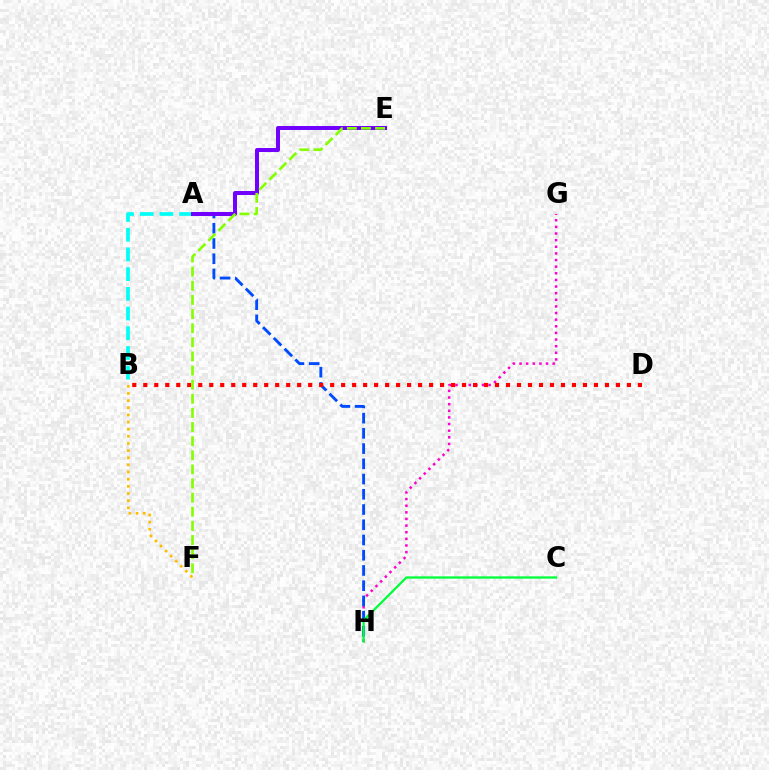{('G', 'H'): [{'color': '#ff00cf', 'line_style': 'dotted', 'thickness': 1.8}], ('B', 'F'): [{'color': '#ffbd00', 'line_style': 'dotted', 'thickness': 1.94}], ('A', 'H'): [{'color': '#004bff', 'line_style': 'dashed', 'thickness': 2.07}], ('A', 'B'): [{'color': '#00fff6', 'line_style': 'dashed', 'thickness': 2.68}], ('A', 'E'): [{'color': '#7200ff', 'line_style': 'solid', 'thickness': 2.87}], ('B', 'D'): [{'color': '#ff0000', 'line_style': 'dotted', 'thickness': 2.99}], ('C', 'H'): [{'color': '#00ff39', 'line_style': 'solid', 'thickness': 1.65}], ('E', 'F'): [{'color': '#84ff00', 'line_style': 'dashed', 'thickness': 1.92}]}